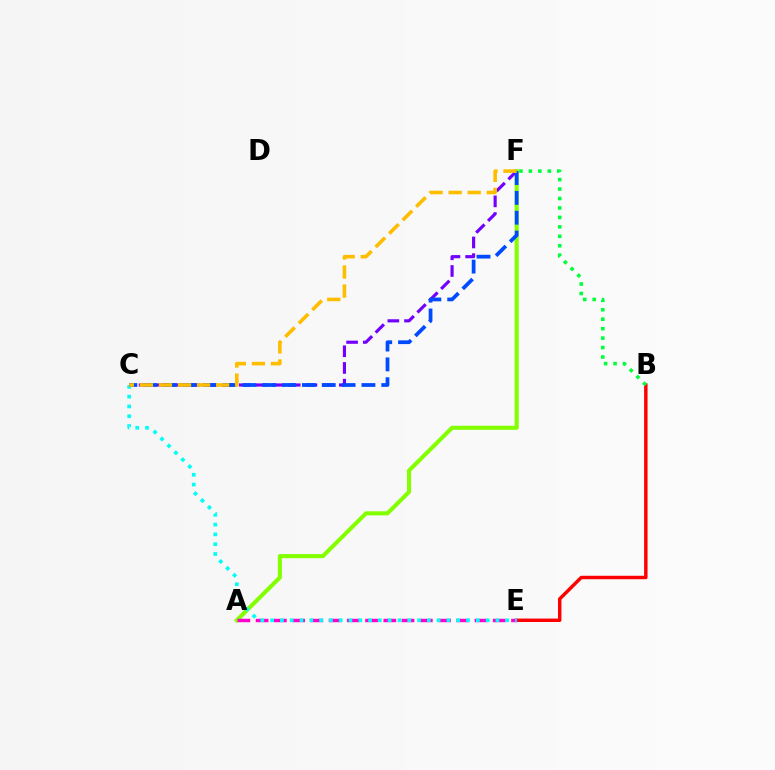{('B', 'E'): [{'color': '#ff0000', 'line_style': 'solid', 'thickness': 2.48}], ('A', 'F'): [{'color': '#84ff00', 'line_style': 'solid', 'thickness': 2.95}], ('C', 'F'): [{'color': '#7200ff', 'line_style': 'dashed', 'thickness': 2.27}, {'color': '#004bff', 'line_style': 'dashed', 'thickness': 2.7}, {'color': '#ffbd00', 'line_style': 'dashed', 'thickness': 2.59}], ('A', 'E'): [{'color': '#ff00cf', 'line_style': 'dashed', 'thickness': 2.48}], ('C', 'E'): [{'color': '#00fff6', 'line_style': 'dotted', 'thickness': 2.66}], ('B', 'F'): [{'color': '#00ff39', 'line_style': 'dotted', 'thickness': 2.57}]}